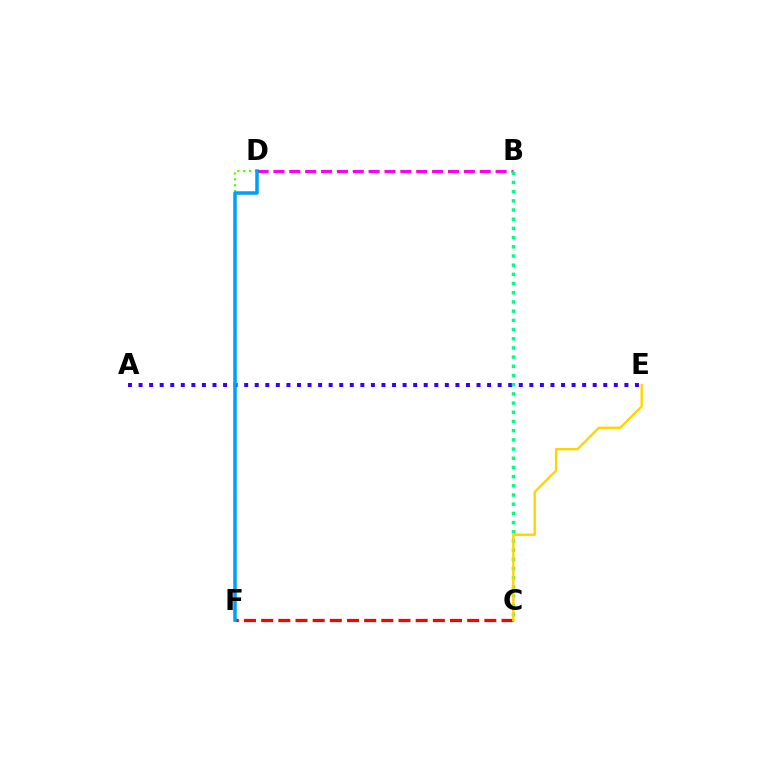{('A', 'E'): [{'color': '#3700ff', 'line_style': 'dotted', 'thickness': 2.87}], ('B', 'D'): [{'color': '#ff00ed', 'line_style': 'dashed', 'thickness': 2.16}], ('B', 'C'): [{'color': '#00ff86', 'line_style': 'dotted', 'thickness': 2.5}], ('C', 'F'): [{'color': '#ff0000', 'line_style': 'dashed', 'thickness': 2.33}], ('C', 'E'): [{'color': '#ffd500', 'line_style': 'solid', 'thickness': 1.73}], ('D', 'F'): [{'color': '#4fff00', 'line_style': 'dotted', 'thickness': 1.59}, {'color': '#009eff', 'line_style': 'solid', 'thickness': 2.53}]}